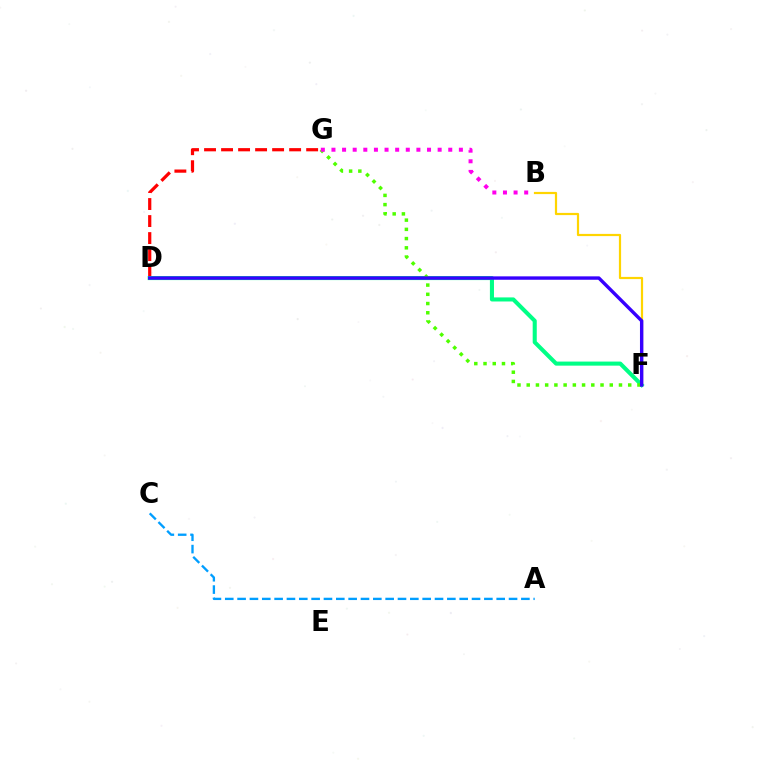{('B', 'F'): [{'color': '#ffd500', 'line_style': 'solid', 'thickness': 1.59}], ('D', 'G'): [{'color': '#ff0000', 'line_style': 'dashed', 'thickness': 2.31}], ('D', 'F'): [{'color': '#00ff86', 'line_style': 'solid', 'thickness': 2.93}, {'color': '#3700ff', 'line_style': 'solid', 'thickness': 2.45}], ('F', 'G'): [{'color': '#4fff00', 'line_style': 'dotted', 'thickness': 2.51}], ('A', 'C'): [{'color': '#009eff', 'line_style': 'dashed', 'thickness': 1.68}], ('B', 'G'): [{'color': '#ff00ed', 'line_style': 'dotted', 'thickness': 2.89}]}